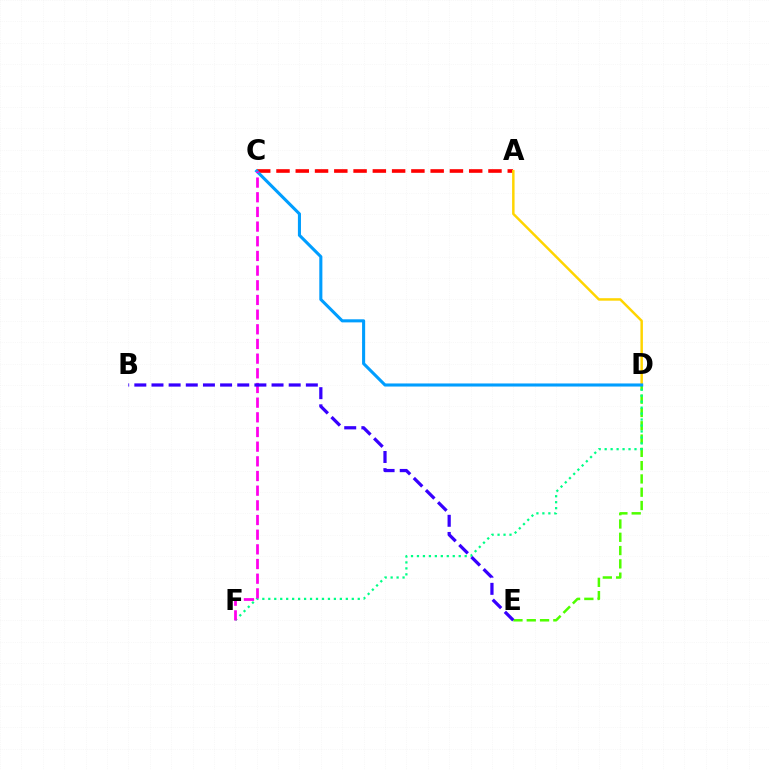{('A', 'C'): [{'color': '#ff0000', 'line_style': 'dashed', 'thickness': 2.62}], ('A', 'D'): [{'color': '#ffd500', 'line_style': 'solid', 'thickness': 1.79}], ('D', 'E'): [{'color': '#4fff00', 'line_style': 'dashed', 'thickness': 1.81}], ('D', 'F'): [{'color': '#00ff86', 'line_style': 'dotted', 'thickness': 1.62}], ('C', 'D'): [{'color': '#009eff', 'line_style': 'solid', 'thickness': 2.22}], ('C', 'F'): [{'color': '#ff00ed', 'line_style': 'dashed', 'thickness': 1.99}], ('B', 'E'): [{'color': '#3700ff', 'line_style': 'dashed', 'thickness': 2.33}]}